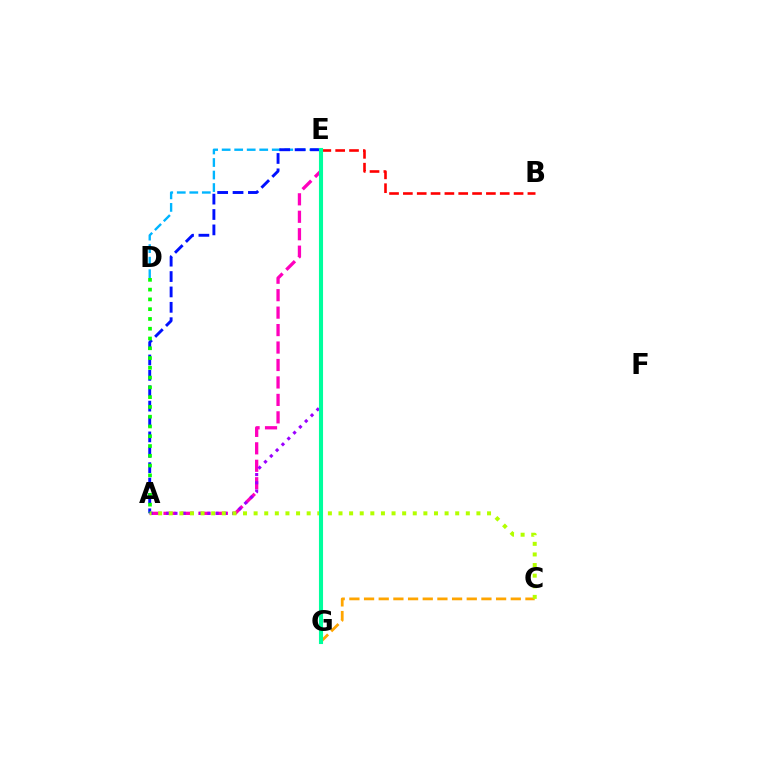{('D', 'E'): [{'color': '#00b5ff', 'line_style': 'dashed', 'thickness': 1.7}], ('B', 'E'): [{'color': '#ff0000', 'line_style': 'dashed', 'thickness': 1.88}], ('A', 'E'): [{'color': '#ff00bd', 'line_style': 'dashed', 'thickness': 2.37}, {'color': '#9b00ff', 'line_style': 'dotted', 'thickness': 2.24}, {'color': '#0010ff', 'line_style': 'dashed', 'thickness': 2.09}], ('C', 'G'): [{'color': '#ffa500', 'line_style': 'dashed', 'thickness': 1.99}], ('A', 'C'): [{'color': '#b3ff00', 'line_style': 'dotted', 'thickness': 2.88}], ('A', 'D'): [{'color': '#08ff00', 'line_style': 'dotted', 'thickness': 2.66}], ('E', 'G'): [{'color': '#00ff9d', 'line_style': 'solid', 'thickness': 2.94}]}